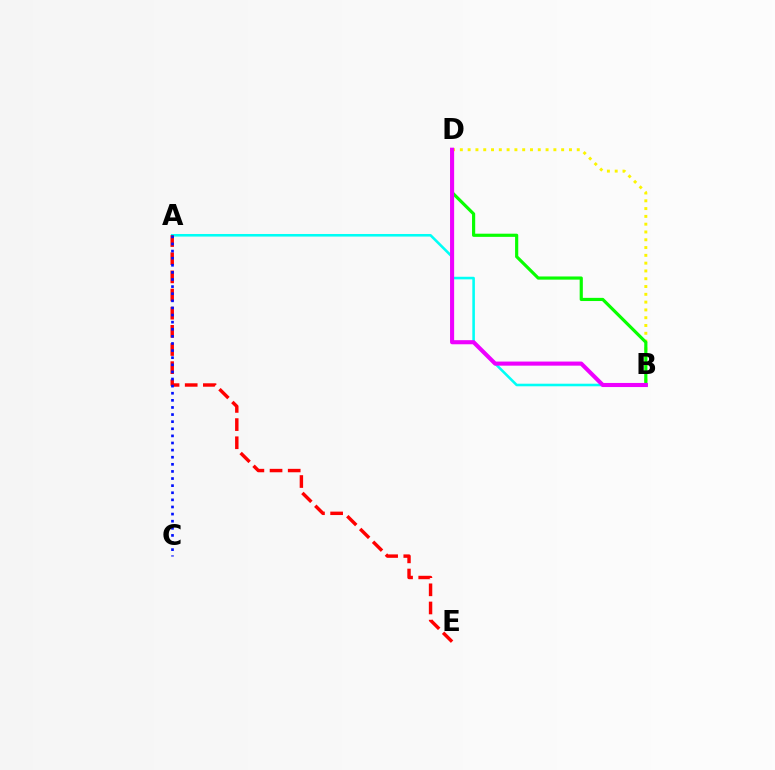{('A', 'B'): [{'color': '#00fff6', 'line_style': 'solid', 'thickness': 1.86}], ('B', 'D'): [{'color': '#fcf500', 'line_style': 'dotted', 'thickness': 2.12}, {'color': '#08ff00', 'line_style': 'solid', 'thickness': 2.28}, {'color': '#ee00ff', 'line_style': 'solid', 'thickness': 2.95}], ('A', 'E'): [{'color': '#ff0000', 'line_style': 'dashed', 'thickness': 2.47}], ('A', 'C'): [{'color': '#0010ff', 'line_style': 'dotted', 'thickness': 1.93}]}